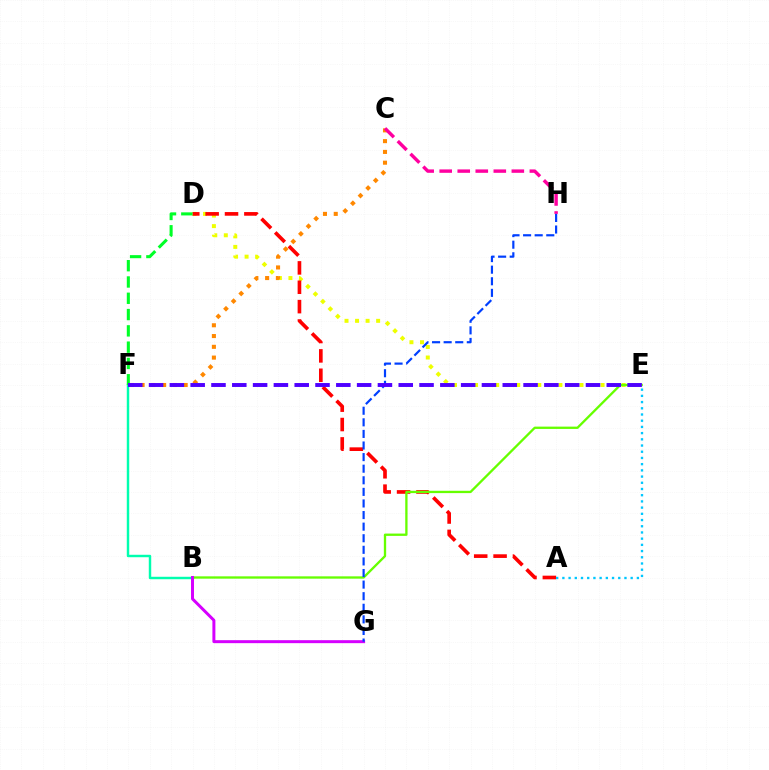{('D', 'E'): [{'color': '#eeff00', 'line_style': 'dotted', 'thickness': 2.86}], ('A', 'D'): [{'color': '#ff0000', 'line_style': 'dashed', 'thickness': 2.63}], ('B', 'F'): [{'color': '#00ffaf', 'line_style': 'solid', 'thickness': 1.76}], ('B', 'E'): [{'color': '#66ff00', 'line_style': 'solid', 'thickness': 1.67}], ('C', 'F'): [{'color': '#ff8800', 'line_style': 'dotted', 'thickness': 2.93}], ('B', 'G'): [{'color': '#d600ff', 'line_style': 'solid', 'thickness': 2.15}], ('C', 'H'): [{'color': '#ff00a0', 'line_style': 'dashed', 'thickness': 2.45}], ('G', 'H'): [{'color': '#003fff', 'line_style': 'dashed', 'thickness': 1.57}], ('D', 'F'): [{'color': '#00ff27', 'line_style': 'dashed', 'thickness': 2.21}], ('E', 'F'): [{'color': '#4f00ff', 'line_style': 'dashed', 'thickness': 2.83}], ('A', 'E'): [{'color': '#00c7ff', 'line_style': 'dotted', 'thickness': 1.69}]}